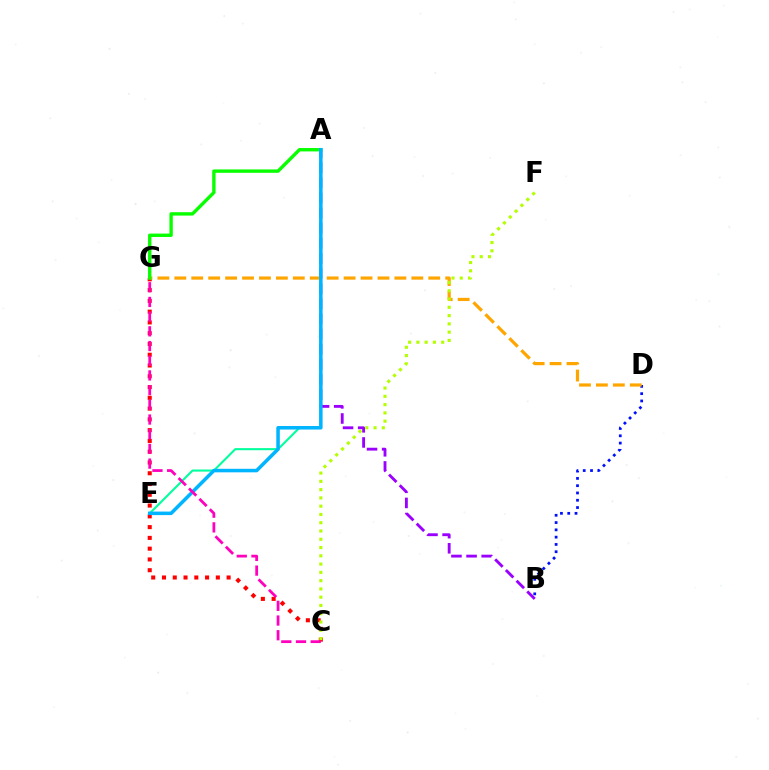{('C', 'G'): [{'color': '#ff0000', 'line_style': 'dotted', 'thickness': 2.93}, {'color': '#ff00bd', 'line_style': 'dashed', 'thickness': 2.0}], ('B', 'D'): [{'color': '#0010ff', 'line_style': 'dotted', 'thickness': 1.98}], ('A', 'B'): [{'color': '#9b00ff', 'line_style': 'dashed', 'thickness': 2.05}], ('D', 'G'): [{'color': '#ffa500', 'line_style': 'dashed', 'thickness': 2.3}], ('A', 'E'): [{'color': '#00ff9d', 'line_style': 'solid', 'thickness': 1.5}, {'color': '#00b5ff', 'line_style': 'solid', 'thickness': 2.54}], ('C', 'F'): [{'color': '#b3ff00', 'line_style': 'dotted', 'thickness': 2.25}], ('A', 'G'): [{'color': '#08ff00', 'line_style': 'solid', 'thickness': 2.44}]}